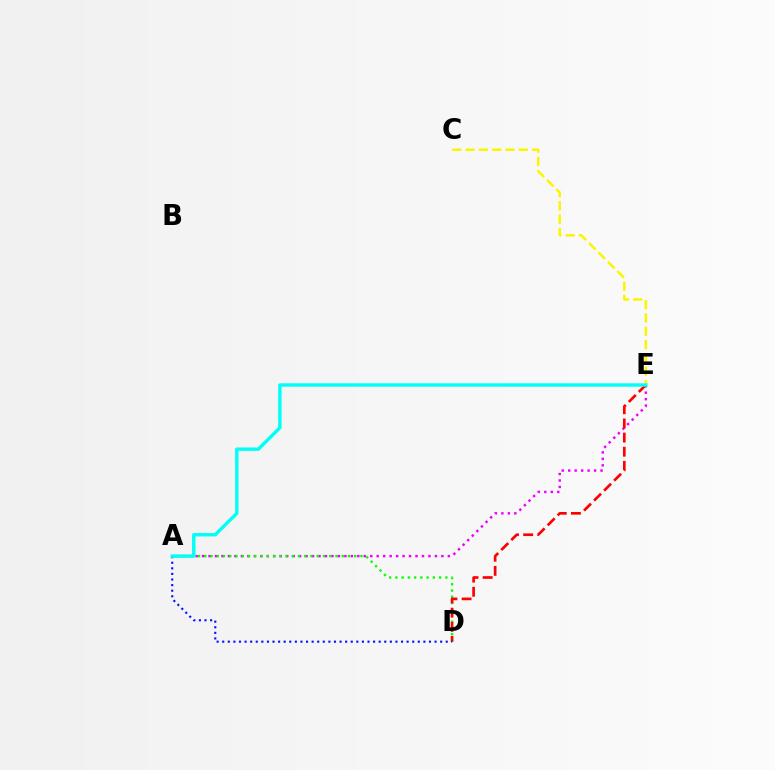{('A', 'E'): [{'color': '#ee00ff', 'line_style': 'dotted', 'thickness': 1.76}, {'color': '#00fff6', 'line_style': 'solid', 'thickness': 2.45}], ('C', 'E'): [{'color': '#fcf500', 'line_style': 'dashed', 'thickness': 1.81}], ('A', 'D'): [{'color': '#08ff00', 'line_style': 'dotted', 'thickness': 1.7}, {'color': '#0010ff', 'line_style': 'dotted', 'thickness': 1.52}], ('D', 'E'): [{'color': '#ff0000', 'line_style': 'dashed', 'thickness': 1.92}]}